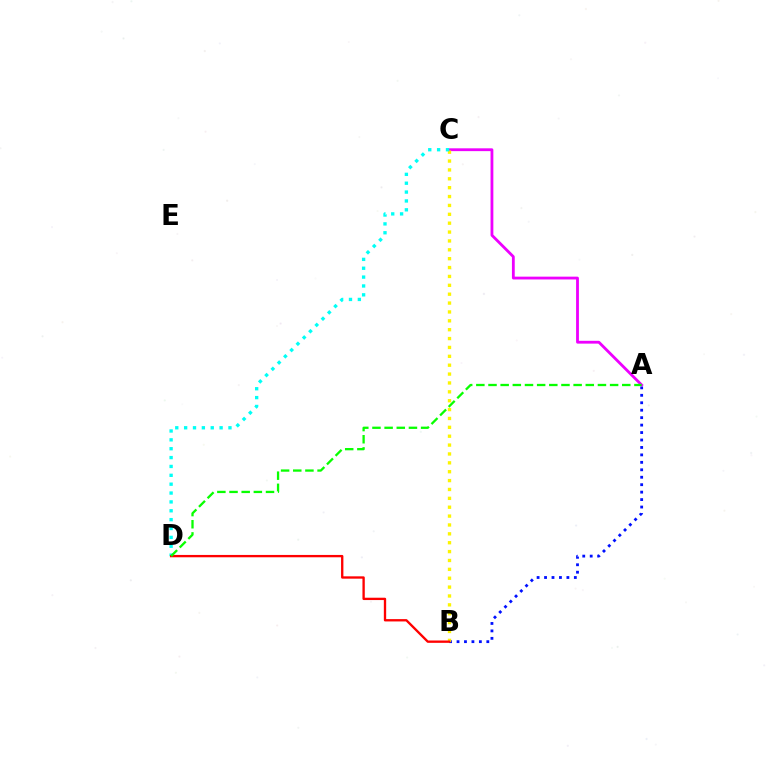{('A', 'B'): [{'color': '#0010ff', 'line_style': 'dotted', 'thickness': 2.02}], ('A', 'C'): [{'color': '#ee00ff', 'line_style': 'solid', 'thickness': 2.02}], ('B', 'C'): [{'color': '#fcf500', 'line_style': 'dotted', 'thickness': 2.41}], ('C', 'D'): [{'color': '#00fff6', 'line_style': 'dotted', 'thickness': 2.41}], ('B', 'D'): [{'color': '#ff0000', 'line_style': 'solid', 'thickness': 1.68}], ('A', 'D'): [{'color': '#08ff00', 'line_style': 'dashed', 'thickness': 1.65}]}